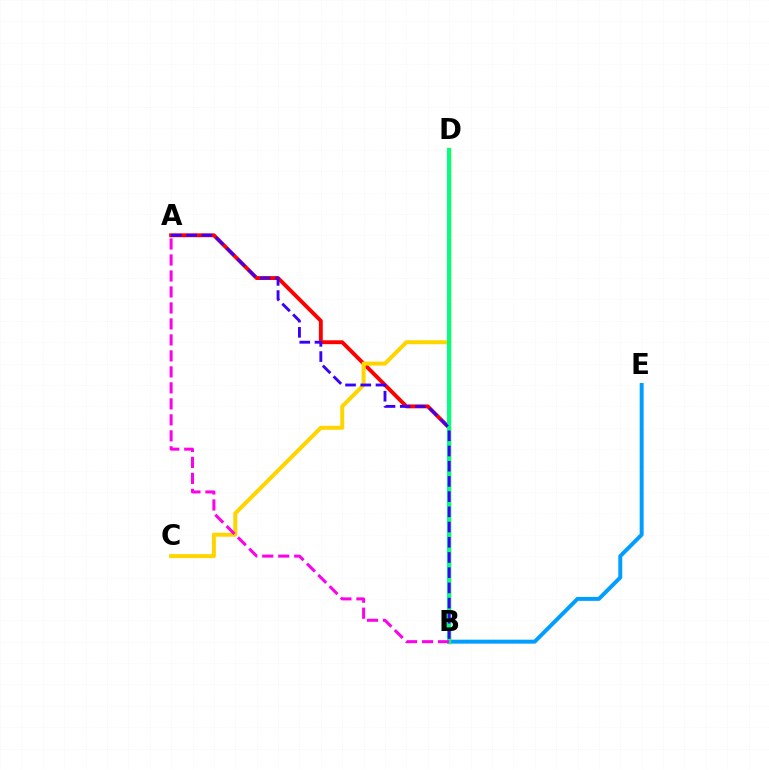{('B', 'E'): [{'color': '#009eff', 'line_style': 'solid', 'thickness': 2.85}], ('A', 'B'): [{'color': '#ff0000', 'line_style': 'solid', 'thickness': 2.79}, {'color': '#ff00ed', 'line_style': 'dashed', 'thickness': 2.17}, {'color': '#3700ff', 'line_style': 'dashed', 'thickness': 2.07}], ('B', 'D'): [{'color': '#4fff00', 'line_style': 'solid', 'thickness': 2.49}, {'color': '#00ff86', 'line_style': 'solid', 'thickness': 2.86}], ('C', 'D'): [{'color': '#ffd500', 'line_style': 'solid', 'thickness': 2.88}]}